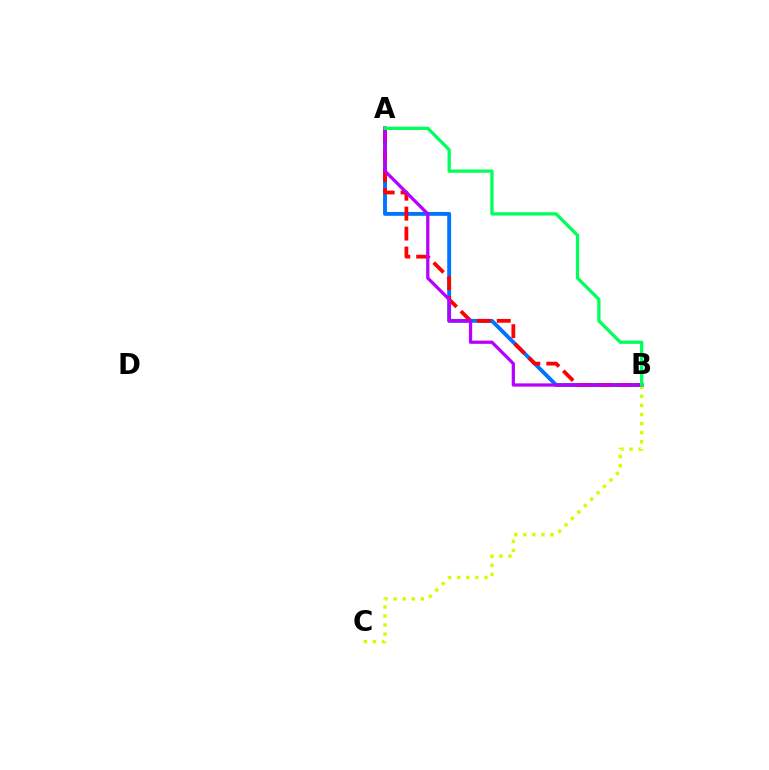{('A', 'B'): [{'color': '#0074ff', 'line_style': 'solid', 'thickness': 2.79}, {'color': '#ff0000', 'line_style': 'dashed', 'thickness': 2.71}, {'color': '#b900ff', 'line_style': 'solid', 'thickness': 2.34}, {'color': '#00ff5c', 'line_style': 'solid', 'thickness': 2.36}], ('B', 'C'): [{'color': '#d1ff00', 'line_style': 'dotted', 'thickness': 2.46}]}